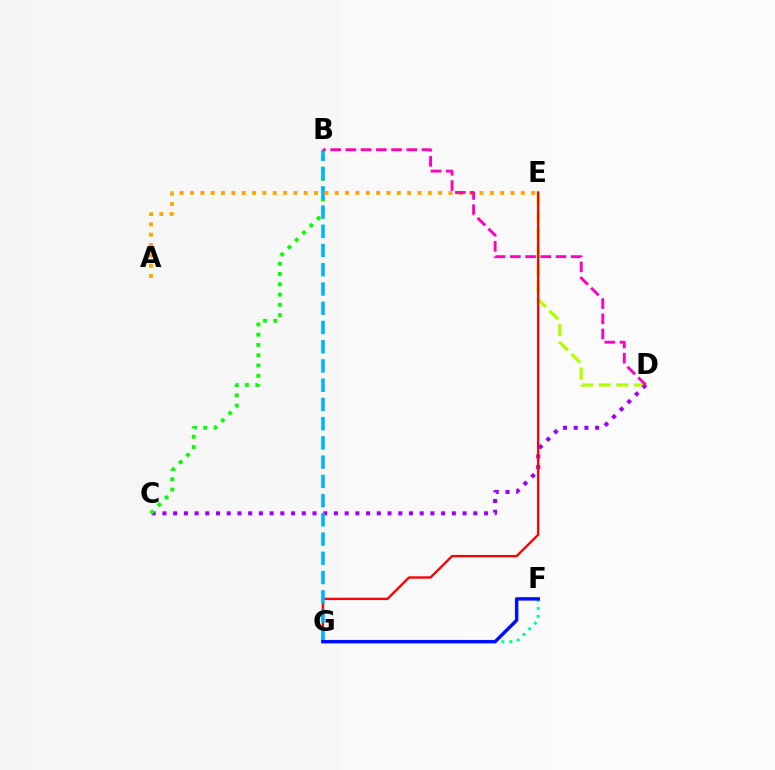{('D', 'E'): [{'color': '#b3ff00', 'line_style': 'dashed', 'thickness': 2.37}], ('C', 'D'): [{'color': '#9b00ff', 'line_style': 'dotted', 'thickness': 2.91}], ('E', 'G'): [{'color': '#ff0000', 'line_style': 'solid', 'thickness': 1.69}], ('B', 'C'): [{'color': '#08ff00', 'line_style': 'dotted', 'thickness': 2.79}], ('F', 'G'): [{'color': '#00ff9d', 'line_style': 'dotted', 'thickness': 2.17}, {'color': '#0010ff', 'line_style': 'solid', 'thickness': 2.47}], ('B', 'G'): [{'color': '#00b5ff', 'line_style': 'dashed', 'thickness': 2.61}], ('A', 'E'): [{'color': '#ffa500', 'line_style': 'dotted', 'thickness': 2.81}], ('B', 'D'): [{'color': '#ff00bd', 'line_style': 'dashed', 'thickness': 2.07}]}